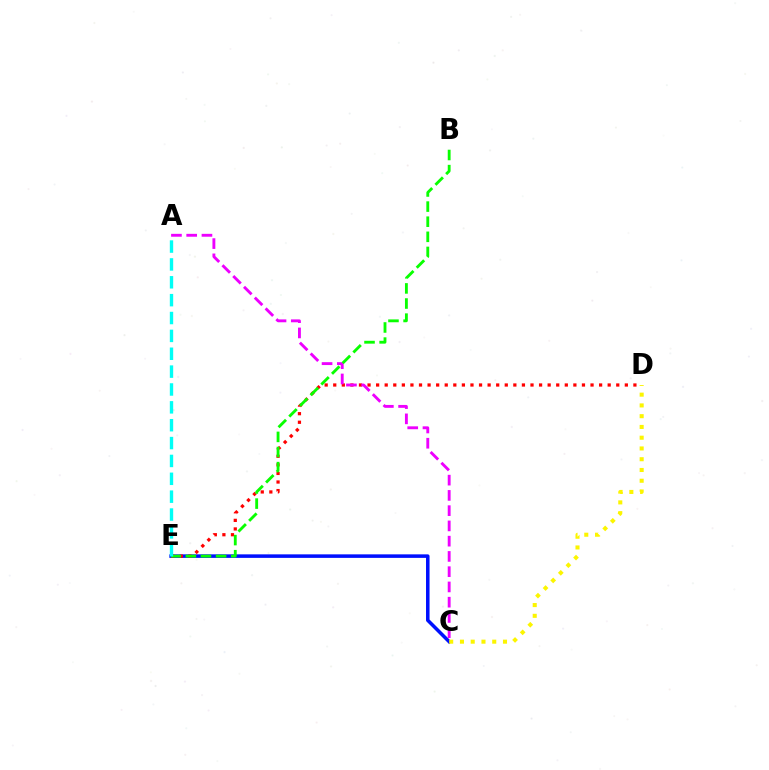{('C', 'E'): [{'color': '#0010ff', 'line_style': 'solid', 'thickness': 2.54}], ('D', 'E'): [{'color': '#ff0000', 'line_style': 'dotted', 'thickness': 2.33}], ('A', 'C'): [{'color': '#ee00ff', 'line_style': 'dashed', 'thickness': 2.07}], ('B', 'E'): [{'color': '#08ff00', 'line_style': 'dashed', 'thickness': 2.05}], ('C', 'D'): [{'color': '#fcf500', 'line_style': 'dotted', 'thickness': 2.92}], ('A', 'E'): [{'color': '#00fff6', 'line_style': 'dashed', 'thickness': 2.43}]}